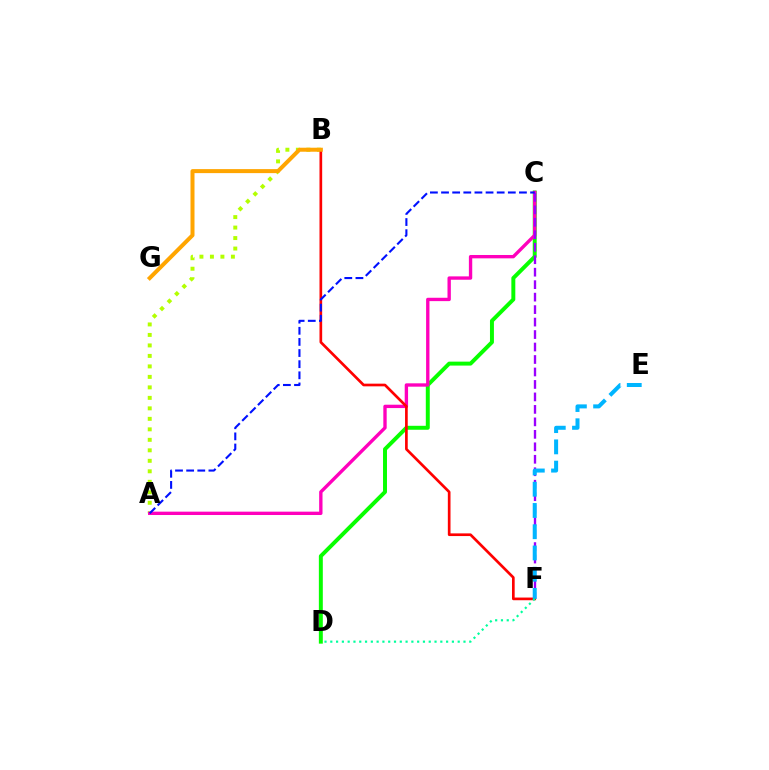{('C', 'D'): [{'color': '#08ff00', 'line_style': 'solid', 'thickness': 2.85}], ('A', 'B'): [{'color': '#b3ff00', 'line_style': 'dotted', 'thickness': 2.85}], ('A', 'C'): [{'color': '#ff00bd', 'line_style': 'solid', 'thickness': 2.42}, {'color': '#0010ff', 'line_style': 'dashed', 'thickness': 1.51}], ('C', 'F'): [{'color': '#9b00ff', 'line_style': 'dashed', 'thickness': 1.69}], ('B', 'F'): [{'color': '#ff0000', 'line_style': 'solid', 'thickness': 1.93}], ('E', 'F'): [{'color': '#00b5ff', 'line_style': 'dashed', 'thickness': 2.89}], ('D', 'F'): [{'color': '#00ff9d', 'line_style': 'dotted', 'thickness': 1.57}], ('B', 'G'): [{'color': '#ffa500', 'line_style': 'solid', 'thickness': 2.88}]}